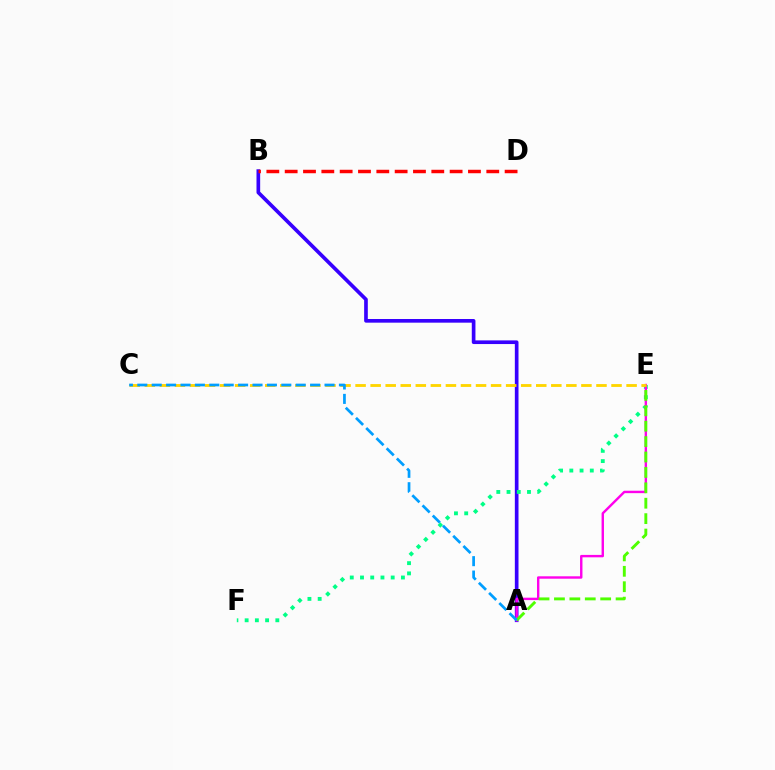{('A', 'B'): [{'color': '#3700ff', 'line_style': 'solid', 'thickness': 2.64}], ('E', 'F'): [{'color': '#00ff86', 'line_style': 'dotted', 'thickness': 2.78}], ('A', 'E'): [{'color': '#ff00ed', 'line_style': 'solid', 'thickness': 1.73}, {'color': '#4fff00', 'line_style': 'dashed', 'thickness': 2.09}], ('B', 'D'): [{'color': '#ff0000', 'line_style': 'dashed', 'thickness': 2.49}], ('C', 'E'): [{'color': '#ffd500', 'line_style': 'dashed', 'thickness': 2.05}], ('A', 'C'): [{'color': '#009eff', 'line_style': 'dashed', 'thickness': 1.96}]}